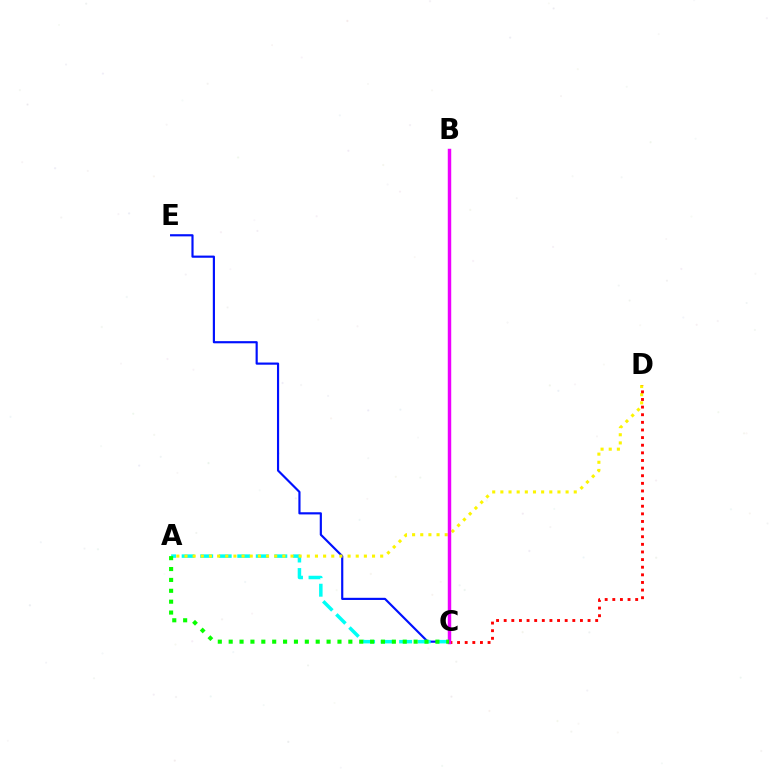{('C', 'E'): [{'color': '#0010ff', 'line_style': 'solid', 'thickness': 1.56}], ('A', 'C'): [{'color': '#00fff6', 'line_style': 'dashed', 'thickness': 2.52}, {'color': '#08ff00', 'line_style': 'dotted', 'thickness': 2.96}], ('A', 'D'): [{'color': '#fcf500', 'line_style': 'dotted', 'thickness': 2.22}], ('C', 'D'): [{'color': '#ff0000', 'line_style': 'dotted', 'thickness': 2.07}], ('B', 'C'): [{'color': '#ee00ff', 'line_style': 'solid', 'thickness': 2.48}]}